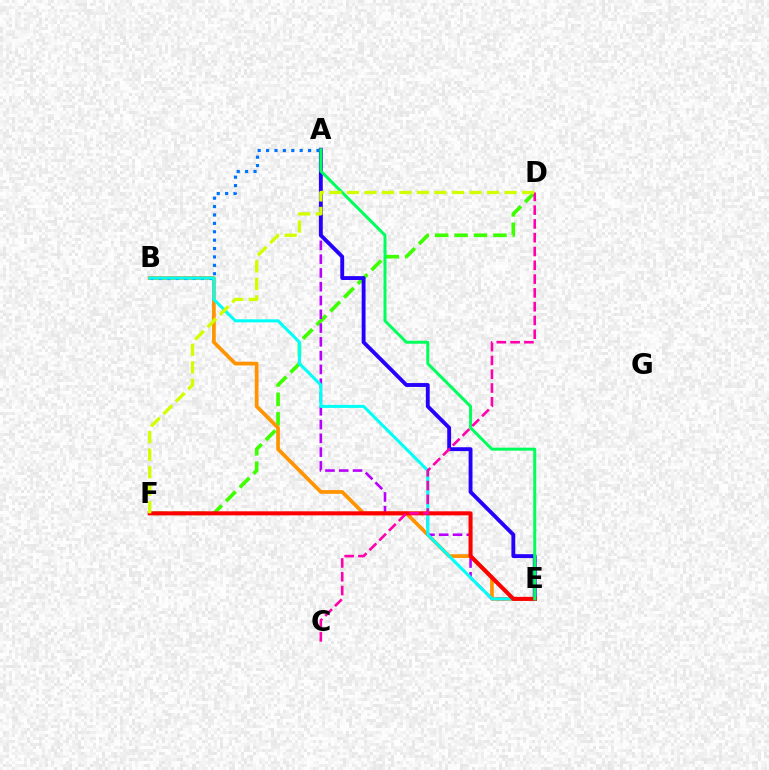{('D', 'F'): [{'color': '#3dff00', 'line_style': 'dashed', 'thickness': 2.64}, {'color': '#d1ff00', 'line_style': 'dashed', 'thickness': 2.38}], ('B', 'E'): [{'color': '#ff9400', 'line_style': 'solid', 'thickness': 2.68}, {'color': '#00fff6', 'line_style': 'solid', 'thickness': 2.19}], ('A', 'B'): [{'color': '#0074ff', 'line_style': 'dotted', 'thickness': 2.28}], ('A', 'E'): [{'color': '#b900ff', 'line_style': 'dashed', 'thickness': 1.87}, {'color': '#2500ff', 'line_style': 'solid', 'thickness': 2.78}, {'color': '#00ff5c', 'line_style': 'solid', 'thickness': 2.15}], ('E', 'F'): [{'color': '#ff0000', 'line_style': 'solid', 'thickness': 2.92}], ('C', 'D'): [{'color': '#ff00ac', 'line_style': 'dashed', 'thickness': 1.87}]}